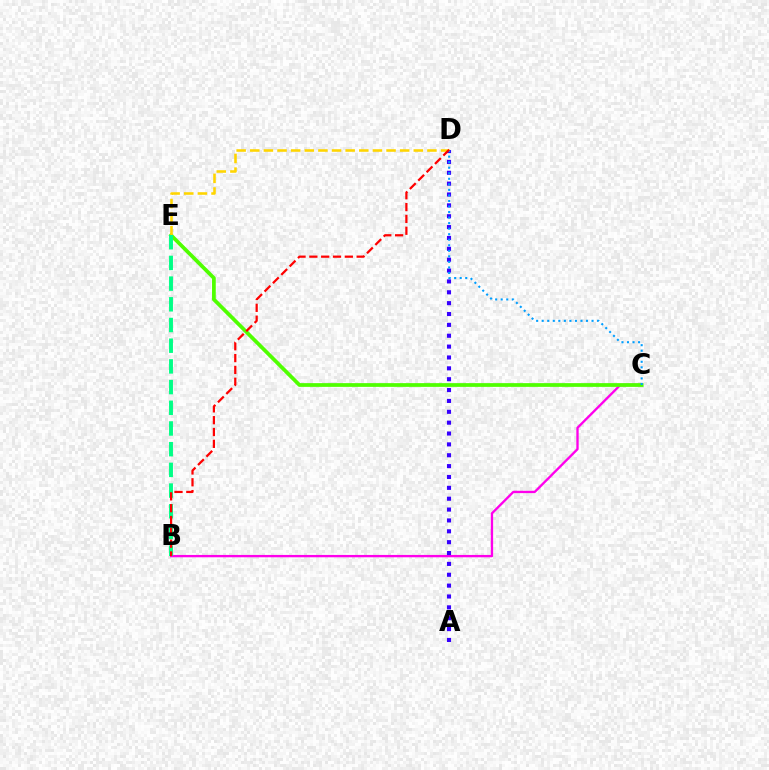{('B', 'C'): [{'color': '#ff00ed', 'line_style': 'solid', 'thickness': 1.68}], ('A', 'D'): [{'color': '#3700ff', 'line_style': 'dotted', 'thickness': 2.95}], ('C', 'E'): [{'color': '#4fff00', 'line_style': 'solid', 'thickness': 2.69}], ('D', 'E'): [{'color': '#ffd500', 'line_style': 'dashed', 'thickness': 1.85}], ('C', 'D'): [{'color': '#009eff', 'line_style': 'dotted', 'thickness': 1.51}], ('B', 'E'): [{'color': '#00ff86', 'line_style': 'dashed', 'thickness': 2.81}], ('B', 'D'): [{'color': '#ff0000', 'line_style': 'dashed', 'thickness': 1.61}]}